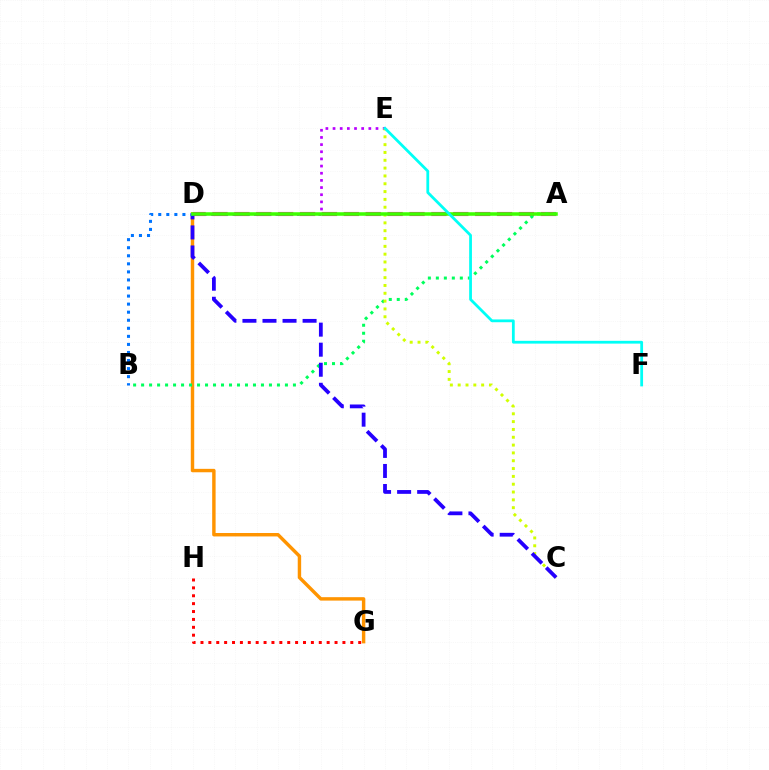{('D', 'G'): [{'color': '#ff9400', 'line_style': 'solid', 'thickness': 2.47}], ('A', 'D'): [{'color': '#ff00ac', 'line_style': 'dashed', 'thickness': 2.97}, {'color': '#3dff00', 'line_style': 'solid', 'thickness': 2.54}], ('D', 'E'): [{'color': '#b900ff', 'line_style': 'dotted', 'thickness': 1.95}], ('A', 'B'): [{'color': '#00ff5c', 'line_style': 'dotted', 'thickness': 2.17}], ('C', 'E'): [{'color': '#d1ff00', 'line_style': 'dotted', 'thickness': 2.13}], ('C', 'D'): [{'color': '#2500ff', 'line_style': 'dashed', 'thickness': 2.72}], ('B', 'D'): [{'color': '#0074ff', 'line_style': 'dotted', 'thickness': 2.19}], ('E', 'F'): [{'color': '#00fff6', 'line_style': 'solid', 'thickness': 2.0}], ('G', 'H'): [{'color': '#ff0000', 'line_style': 'dotted', 'thickness': 2.14}]}